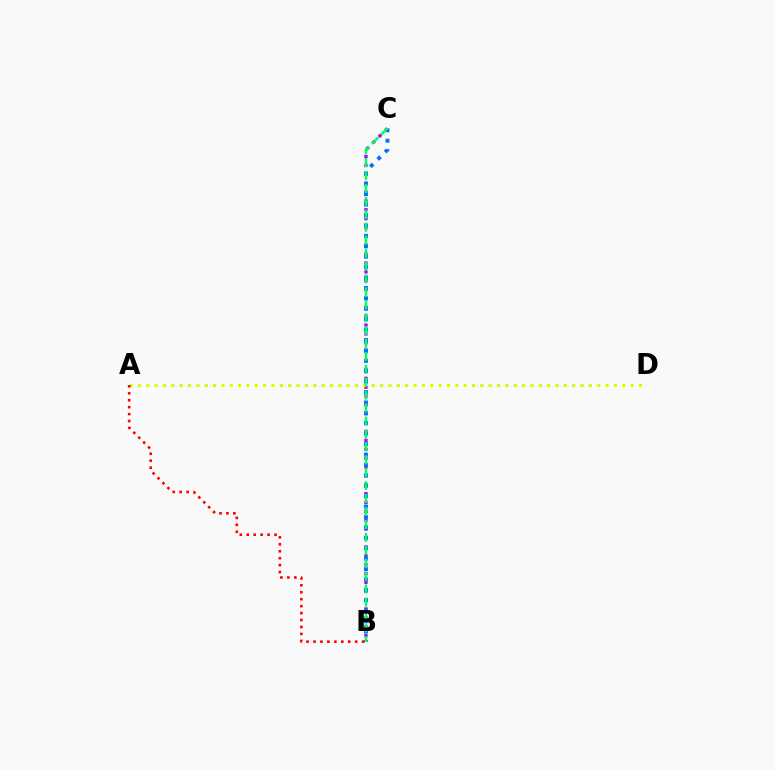{('B', 'C'): [{'color': '#b900ff', 'line_style': 'dotted', 'thickness': 2.41}, {'color': '#0074ff', 'line_style': 'dotted', 'thickness': 2.83}, {'color': '#00ff5c', 'line_style': 'dashed', 'thickness': 1.76}], ('A', 'D'): [{'color': '#d1ff00', 'line_style': 'dotted', 'thickness': 2.27}], ('A', 'B'): [{'color': '#ff0000', 'line_style': 'dotted', 'thickness': 1.89}]}